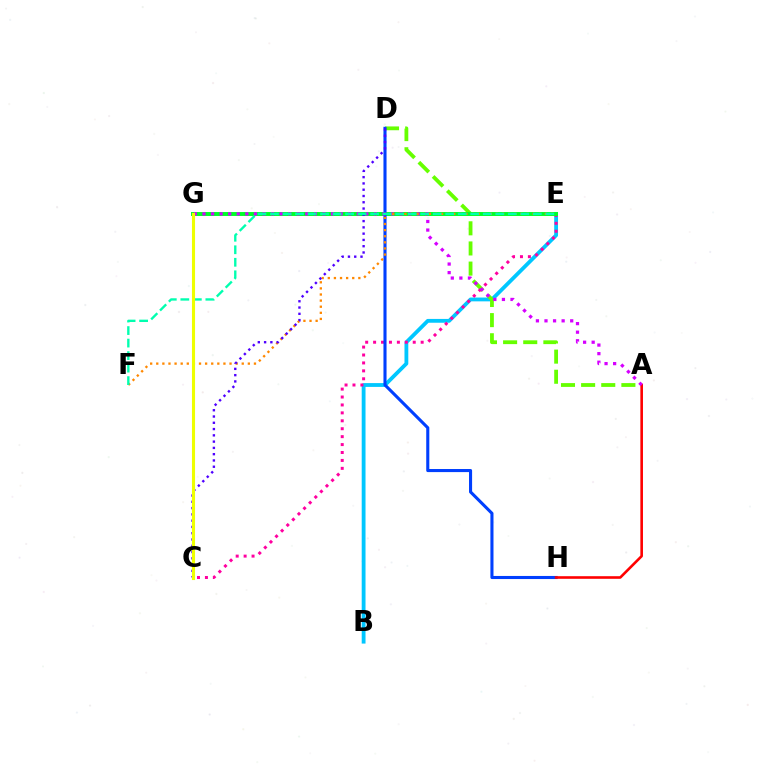{('B', 'E'): [{'color': '#00c7ff', 'line_style': 'solid', 'thickness': 2.75}], ('A', 'D'): [{'color': '#66ff00', 'line_style': 'dashed', 'thickness': 2.73}], ('C', 'E'): [{'color': '#ff00a0', 'line_style': 'dotted', 'thickness': 2.15}], ('E', 'G'): [{'color': '#00ff27', 'line_style': 'solid', 'thickness': 2.84}], ('D', 'H'): [{'color': '#003fff', 'line_style': 'solid', 'thickness': 2.22}], ('A', 'H'): [{'color': '#ff0000', 'line_style': 'solid', 'thickness': 1.88}], ('A', 'G'): [{'color': '#d600ff', 'line_style': 'dotted', 'thickness': 2.33}], ('E', 'F'): [{'color': '#ff8800', 'line_style': 'dotted', 'thickness': 1.66}, {'color': '#00ffaf', 'line_style': 'dashed', 'thickness': 1.7}], ('C', 'D'): [{'color': '#4f00ff', 'line_style': 'dotted', 'thickness': 1.71}], ('C', 'G'): [{'color': '#eeff00', 'line_style': 'solid', 'thickness': 2.24}]}